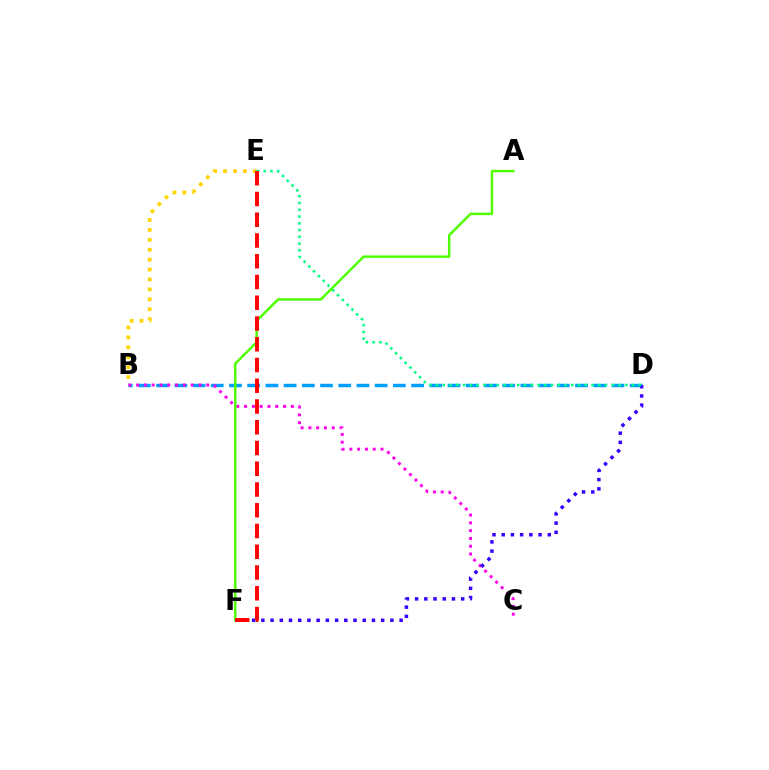{('B', 'D'): [{'color': '#009eff', 'line_style': 'dashed', 'thickness': 2.47}], ('B', 'C'): [{'color': '#ff00ed', 'line_style': 'dotted', 'thickness': 2.12}], ('B', 'E'): [{'color': '#ffd500', 'line_style': 'dotted', 'thickness': 2.69}], ('D', 'F'): [{'color': '#3700ff', 'line_style': 'dotted', 'thickness': 2.5}], ('D', 'E'): [{'color': '#00ff86', 'line_style': 'dotted', 'thickness': 1.84}], ('A', 'F'): [{'color': '#4fff00', 'line_style': 'solid', 'thickness': 1.78}], ('E', 'F'): [{'color': '#ff0000', 'line_style': 'dashed', 'thickness': 2.82}]}